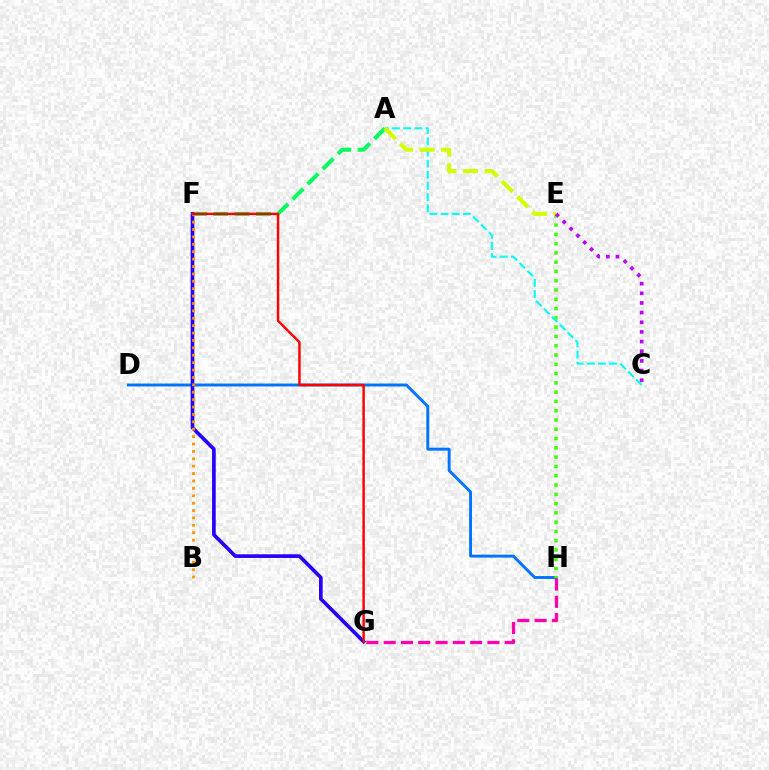{('D', 'H'): [{'color': '#0074ff', 'line_style': 'solid', 'thickness': 2.1}], ('E', 'H'): [{'color': '#3dff00', 'line_style': 'dotted', 'thickness': 2.52}], ('A', 'F'): [{'color': '#00ff5c', 'line_style': 'dashed', 'thickness': 2.9}], ('G', 'H'): [{'color': '#ff00ac', 'line_style': 'dashed', 'thickness': 2.35}], ('A', 'C'): [{'color': '#00fff6', 'line_style': 'dashed', 'thickness': 1.52}], ('F', 'G'): [{'color': '#2500ff', 'line_style': 'solid', 'thickness': 2.63}, {'color': '#ff0000', 'line_style': 'solid', 'thickness': 1.76}], ('A', 'E'): [{'color': '#d1ff00', 'line_style': 'dashed', 'thickness': 2.94}], ('B', 'F'): [{'color': '#ff9400', 'line_style': 'dotted', 'thickness': 2.01}], ('C', 'E'): [{'color': '#b900ff', 'line_style': 'dotted', 'thickness': 2.62}]}